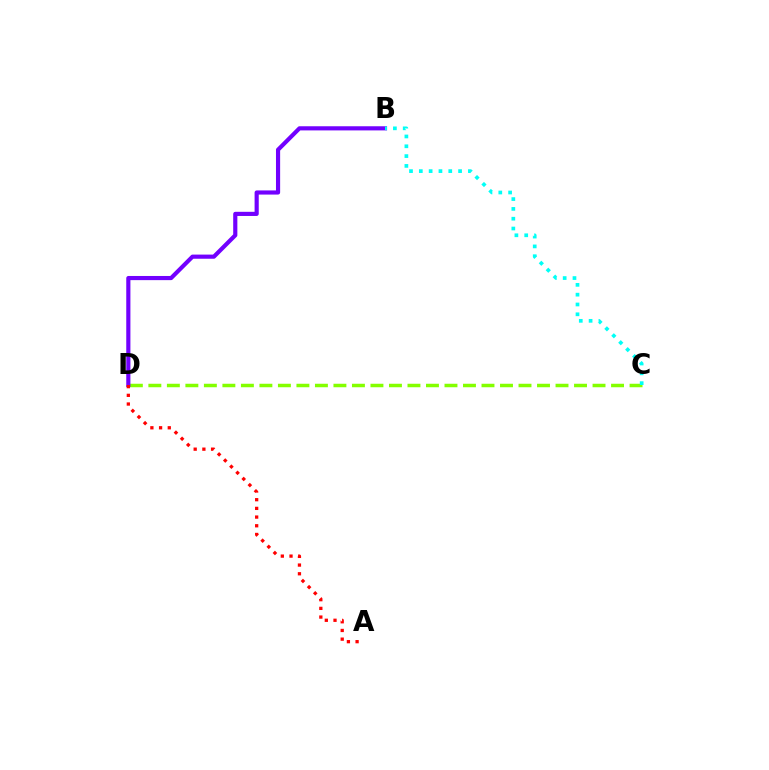{('C', 'D'): [{'color': '#84ff00', 'line_style': 'dashed', 'thickness': 2.51}], ('B', 'D'): [{'color': '#7200ff', 'line_style': 'solid', 'thickness': 2.99}], ('B', 'C'): [{'color': '#00fff6', 'line_style': 'dotted', 'thickness': 2.67}], ('A', 'D'): [{'color': '#ff0000', 'line_style': 'dotted', 'thickness': 2.36}]}